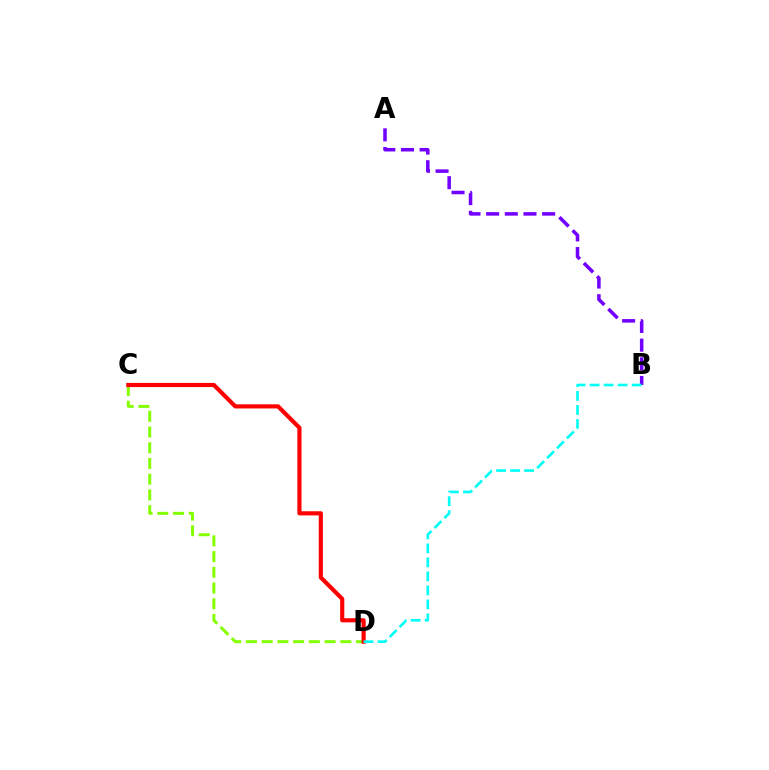{('C', 'D'): [{'color': '#84ff00', 'line_style': 'dashed', 'thickness': 2.14}, {'color': '#ff0000', 'line_style': 'solid', 'thickness': 2.99}], ('A', 'B'): [{'color': '#7200ff', 'line_style': 'dashed', 'thickness': 2.54}], ('B', 'D'): [{'color': '#00fff6', 'line_style': 'dashed', 'thickness': 1.9}]}